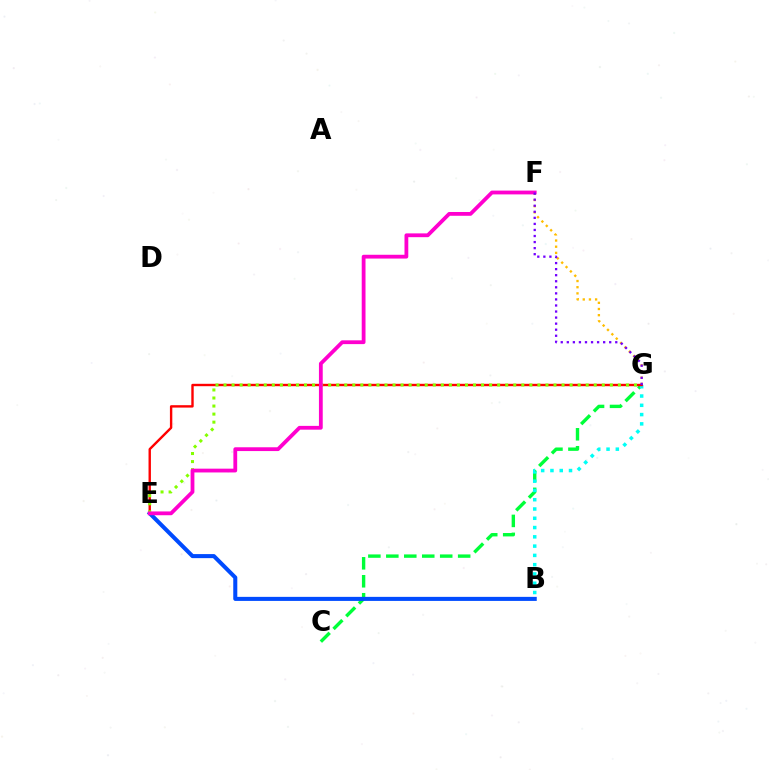{('C', 'G'): [{'color': '#00ff39', 'line_style': 'dashed', 'thickness': 2.44}], ('F', 'G'): [{'color': '#ffbd00', 'line_style': 'dotted', 'thickness': 1.68}, {'color': '#7200ff', 'line_style': 'dotted', 'thickness': 1.65}], ('B', 'G'): [{'color': '#00fff6', 'line_style': 'dotted', 'thickness': 2.52}], ('B', 'E'): [{'color': '#004bff', 'line_style': 'solid', 'thickness': 2.91}], ('E', 'G'): [{'color': '#ff0000', 'line_style': 'solid', 'thickness': 1.72}, {'color': '#84ff00', 'line_style': 'dotted', 'thickness': 2.19}], ('E', 'F'): [{'color': '#ff00cf', 'line_style': 'solid', 'thickness': 2.73}]}